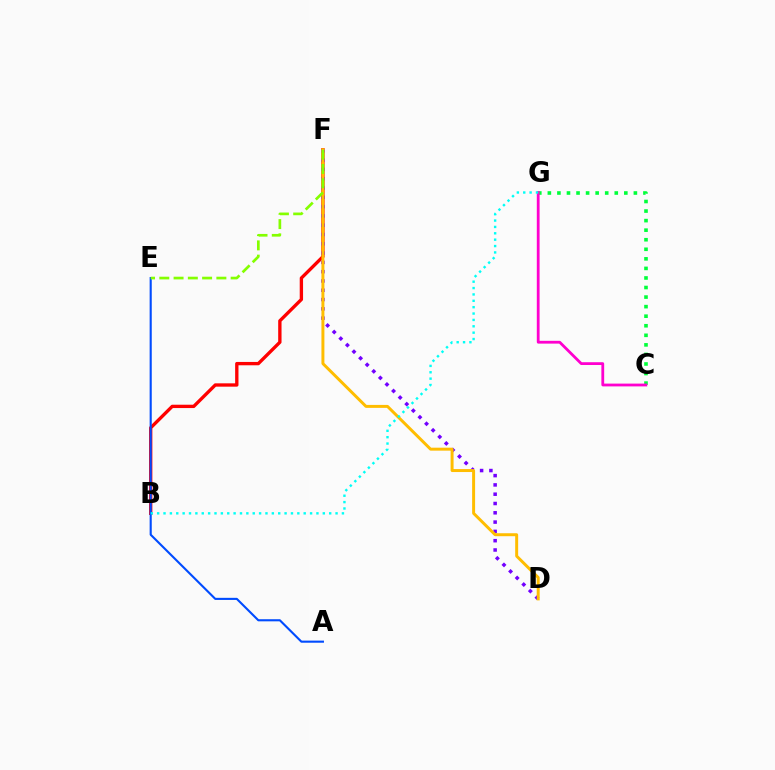{('B', 'F'): [{'color': '#ff0000', 'line_style': 'solid', 'thickness': 2.4}], ('A', 'E'): [{'color': '#004bff', 'line_style': 'solid', 'thickness': 1.52}], ('D', 'F'): [{'color': '#7200ff', 'line_style': 'dotted', 'thickness': 2.53}, {'color': '#ffbd00', 'line_style': 'solid', 'thickness': 2.13}], ('C', 'G'): [{'color': '#00ff39', 'line_style': 'dotted', 'thickness': 2.6}, {'color': '#ff00cf', 'line_style': 'solid', 'thickness': 2.01}], ('B', 'G'): [{'color': '#00fff6', 'line_style': 'dotted', 'thickness': 1.73}], ('E', 'F'): [{'color': '#84ff00', 'line_style': 'dashed', 'thickness': 1.94}]}